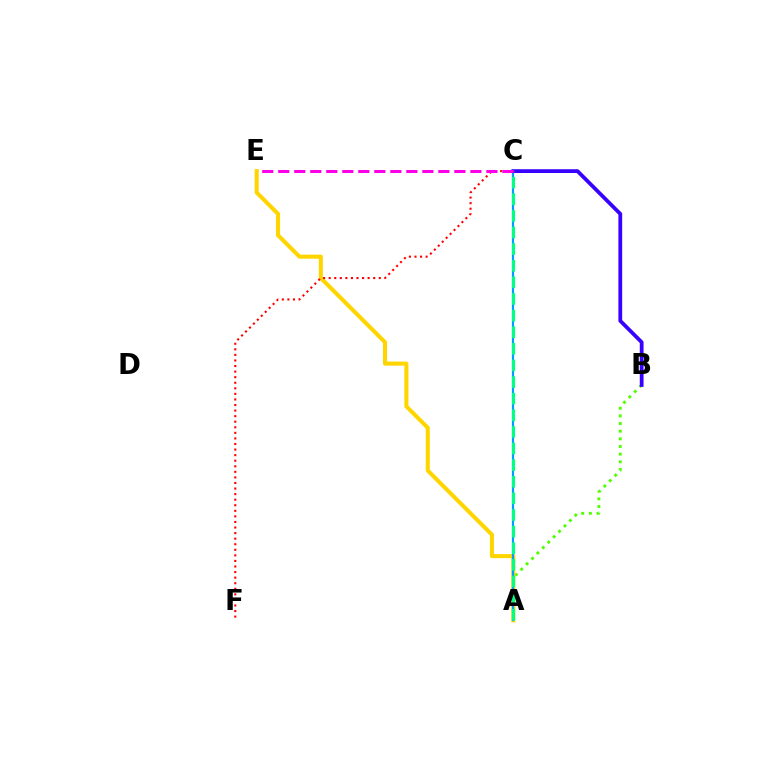{('A', 'B'): [{'color': '#4fff00', 'line_style': 'dotted', 'thickness': 2.08}], ('A', 'E'): [{'color': '#ffd500', 'line_style': 'solid', 'thickness': 2.92}], ('A', 'C'): [{'color': '#009eff', 'line_style': 'solid', 'thickness': 1.57}, {'color': '#00ff86', 'line_style': 'dashed', 'thickness': 2.26}], ('B', 'C'): [{'color': '#3700ff', 'line_style': 'solid', 'thickness': 2.72}], ('C', 'F'): [{'color': '#ff0000', 'line_style': 'dotted', 'thickness': 1.51}], ('C', 'E'): [{'color': '#ff00ed', 'line_style': 'dashed', 'thickness': 2.18}]}